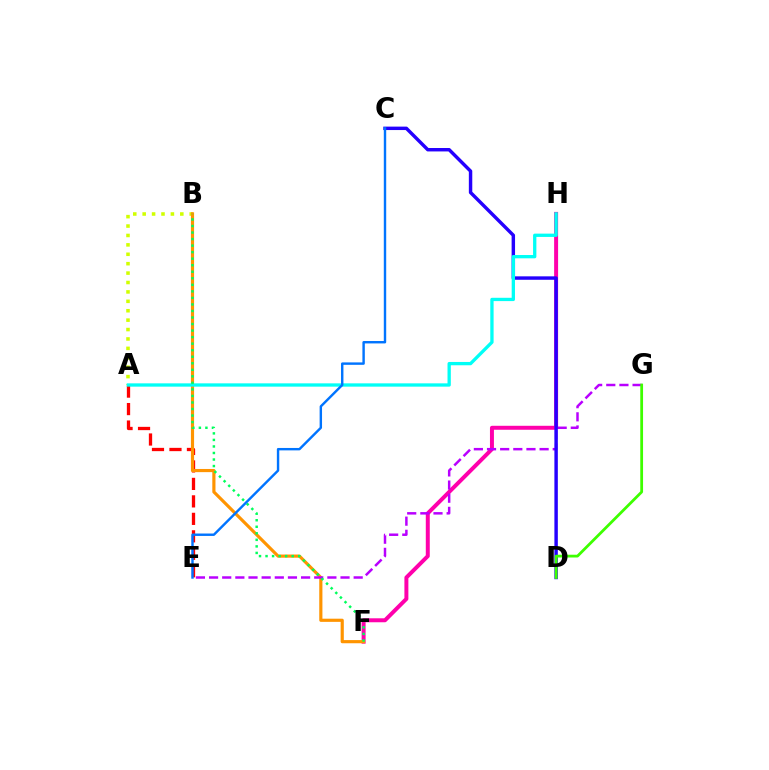{('A', 'E'): [{'color': '#ff0000', 'line_style': 'dashed', 'thickness': 2.37}], ('A', 'B'): [{'color': '#d1ff00', 'line_style': 'dotted', 'thickness': 2.56}], ('F', 'H'): [{'color': '#ff00ac', 'line_style': 'solid', 'thickness': 2.86}], ('B', 'F'): [{'color': '#ff9400', 'line_style': 'solid', 'thickness': 2.28}, {'color': '#00ff5c', 'line_style': 'dotted', 'thickness': 1.78}], ('E', 'G'): [{'color': '#b900ff', 'line_style': 'dashed', 'thickness': 1.79}], ('C', 'D'): [{'color': '#2500ff', 'line_style': 'solid', 'thickness': 2.47}], ('A', 'H'): [{'color': '#00fff6', 'line_style': 'solid', 'thickness': 2.38}], ('D', 'G'): [{'color': '#3dff00', 'line_style': 'solid', 'thickness': 2.0}], ('C', 'E'): [{'color': '#0074ff', 'line_style': 'solid', 'thickness': 1.74}]}